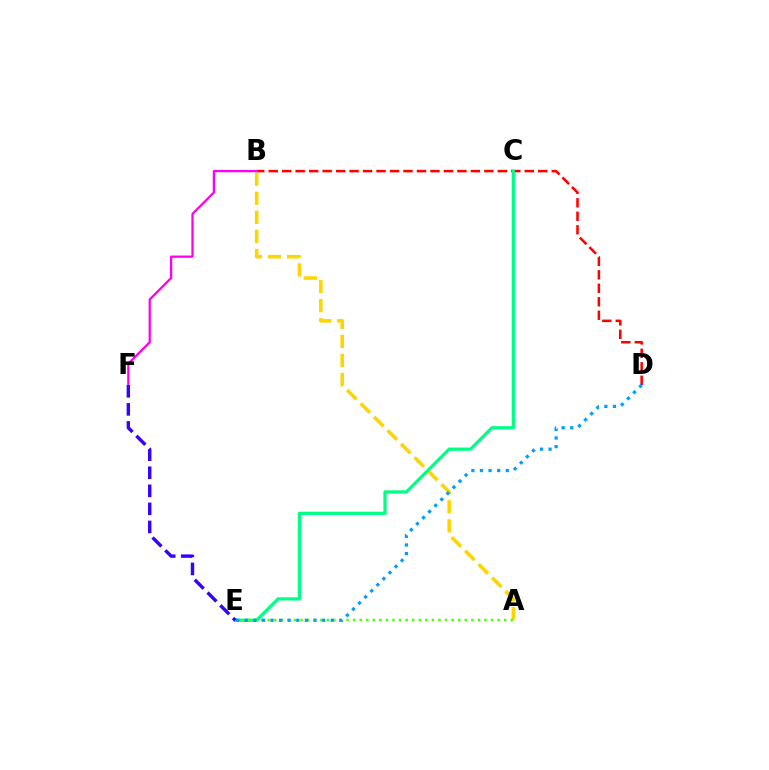{('B', 'D'): [{'color': '#ff0000', 'line_style': 'dashed', 'thickness': 1.83}], ('A', 'B'): [{'color': '#ffd500', 'line_style': 'dashed', 'thickness': 2.59}], ('C', 'E'): [{'color': '#00ff86', 'line_style': 'solid', 'thickness': 2.34}], ('B', 'F'): [{'color': '#ff00ed', 'line_style': 'solid', 'thickness': 1.63}], ('A', 'E'): [{'color': '#4fff00', 'line_style': 'dotted', 'thickness': 1.78}], ('D', 'E'): [{'color': '#009eff', 'line_style': 'dotted', 'thickness': 2.34}], ('E', 'F'): [{'color': '#3700ff', 'line_style': 'dashed', 'thickness': 2.45}]}